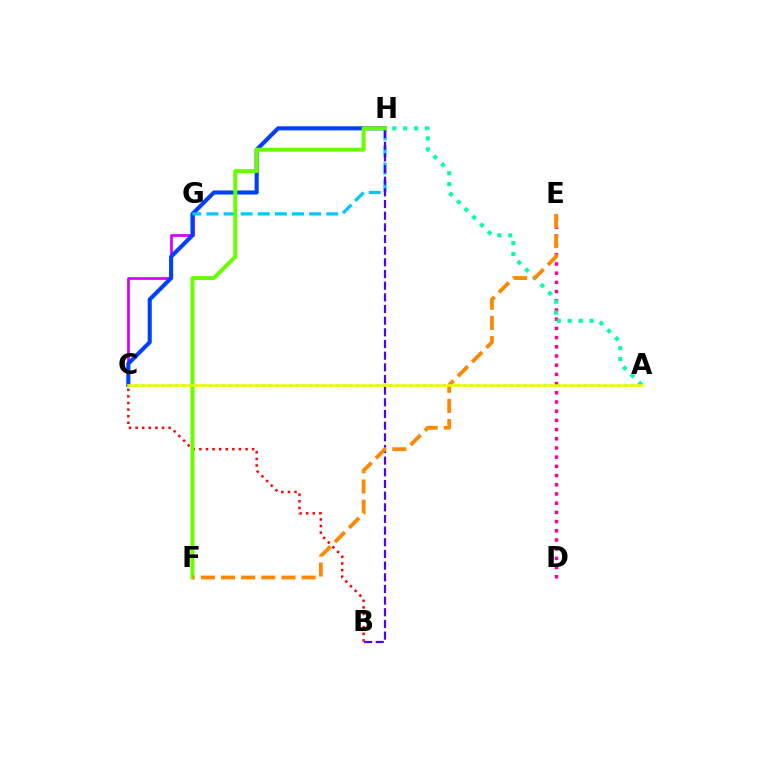{('C', 'G'): [{'color': '#d600ff', 'line_style': 'solid', 'thickness': 1.97}], ('D', 'E'): [{'color': '#ff00a0', 'line_style': 'dotted', 'thickness': 2.5}], ('A', 'H'): [{'color': '#00ffaf', 'line_style': 'dotted', 'thickness': 2.96}], ('C', 'H'): [{'color': '#003fff', 'line_style': 'solid', 'thickness': 2.93}], ('B', 'C'): [{'color': '#ff0000', 'line_style': 'dotted', 'thickness': 1.79}], ('G', 'H'): [{'color': '#00c7ff', 'line_style': 'dashed', 'thickness': 2.33}], ('B', 'H'): [{'color': '#4f00ff', 'line_style': 'dashed', 'thickness': 1.58}], ('F', 'H'): [{'color': '#66ff00', 'line_style': 'solid', 'thickness': 2.87}], ('A', 'C'): [{'color': '#00ff27', 'line_style': 'dotted', 'thickness': 1.82}, {'color': '#eeff00', 'line_style': 'solid', 'thickness': 1.85}], ('E', 'F'): [{'color': '#ff8800', 'line_style': 'dashed', 'thickness': 2.74}]}